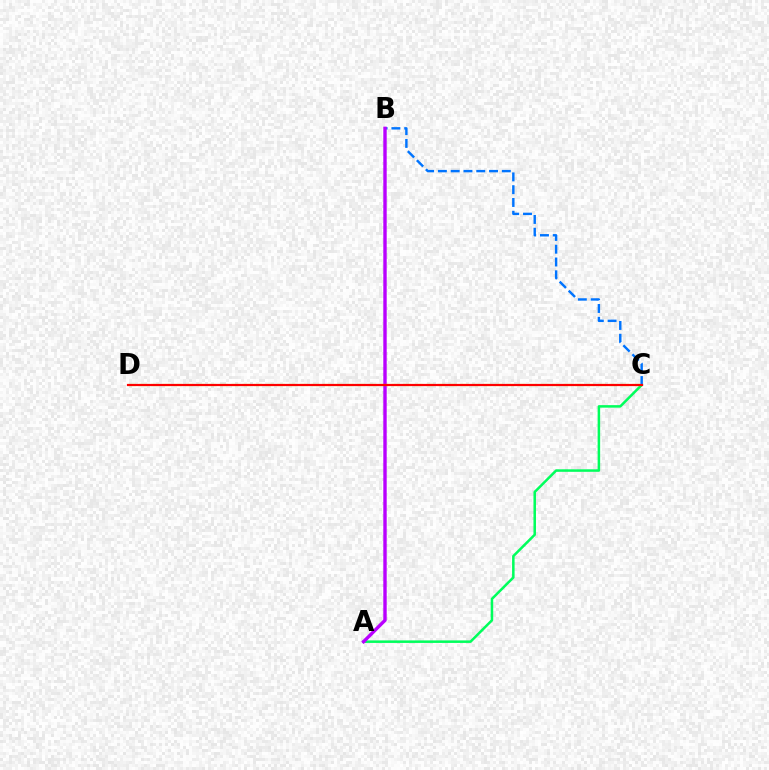{('A', 'C'): [{'color': '#00ff5c', 'line_style': 'solid', 'thickness': 1.81}], ('B', 'C'): [{'color': '#0074ff', 'line_style': 'dashed', 'thickness': 1.74}], ('A', 'B'): [{'color': '#b900ff', 'line_style': 'solid', 'thickness': 2.44}], ('C', 'D'): [{'color': '#d1ff00', 'line_style': 'dashed', 'thickness': 1.56}, {'color': '#ff0000', 'line_style': 'solid', 'thickness': 1.57}]}